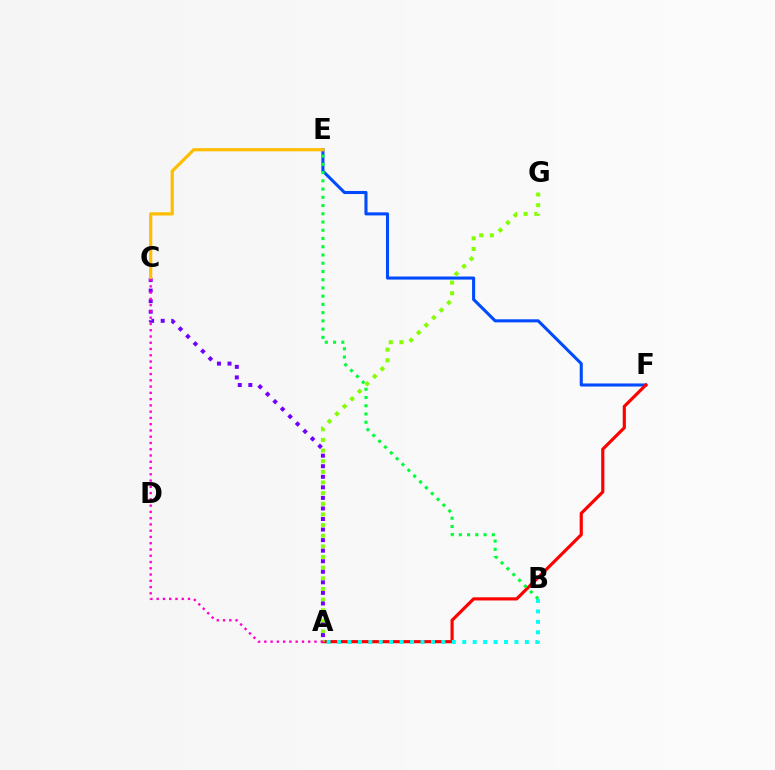{('E', 'F'): [{'color': '#004bff', 'line_style': 'solid', 'thickness': 2.21}], ('A', 'F'): [{'color': '#ff0000', 'line_style': 'solid', 'thickness': 2.28}], ('A', 'B'): [{'color': '#00fff6', 'line_style': 'dotted', 'thickness': 2.84}], ('A', 'G'): [{'color': '#84ff00', 'line_style': 'dotted', 'thickness': 2.89}], ('A', 'C'): [{'color': '#7200ff', 'line_style': 'dotted', 'thickness': 2.87}, {'color': '#ff00cf', 'line_style': 'dotted', 'thickness': 1.7}], ('C', 'E'): [{'color': '#ffbd00', 'line_style': 'solid', 'thickness': 2.3}], ('B', 'E'): [{'color': '#00ff39', 'line_style': 'dotted', 'thickness': 2.24}]}